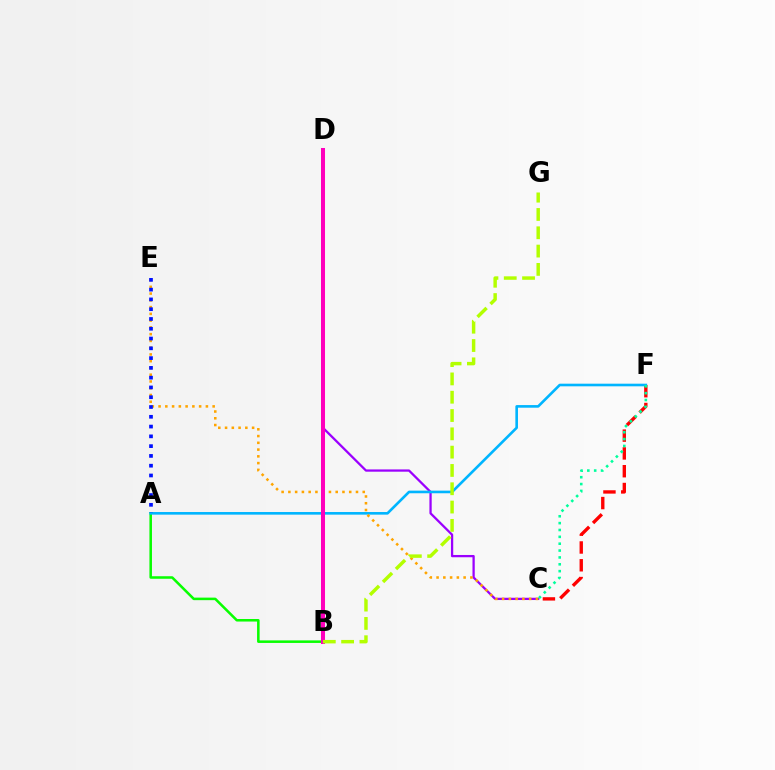{('C', 'D'): [{'color': '#9b00ff', 'line_style': 'solid', 'thickness': 1.64}], ('A', 'B'): [{'color': '#08ff00', 'line_style': 'solid', 'thickness': 1.83}], ('C', 'F'): [{'color': '#ff0000', 'line_style': 'dashed', 'thickness': 2.42}, {'color': '#00ff9d', 'line_style': 'dotted', 'thickness': 1.86}], ('A', 'F'): [{'color': '#00b5ff', 'line_style': 'solid', 'thickness': 1.89}], ('C', 'E'): [{'color': '#ffa500', 'line_style': 'dotted', 'thickness': 1.84}], ('B', 'D'): [{'color': '#ff00bd', 'line_style': 'solid', 'thickness': 2.9}], ('B', 'G'): [{'color': '#b3ff00', 'line_style': 'dashed', 'thickness': 2.49}], ('A', 'E'): [{'color': '#0010ff', 'line_style': 'dotted', 'thickness': 2.66}]}